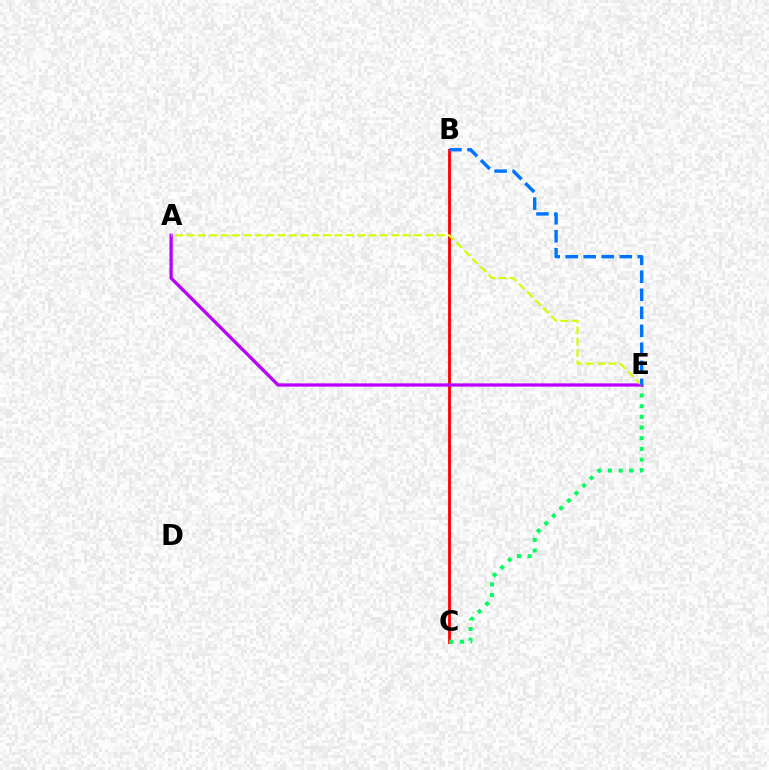{('B', 'C'): [{'color': '#ff0000', 'line_style': 'solid', 'thickness': 2.03}], ('C', 'E'): [{'color': '#00ff5c', 'line_style': 'dotted', 'thickness': 2.9}], ('A', 'E'): [{'color': '#b900ff', 'line_style': 'solid', 'thickness': 2.35}, {'color': '#d1ff00', 'line_style': 'dashed', 'thickness': 1.54}], ('B', 'E'): [{'color': '#0074ff', 'line_style': 'dashed', 'thickness': 2.45}]}